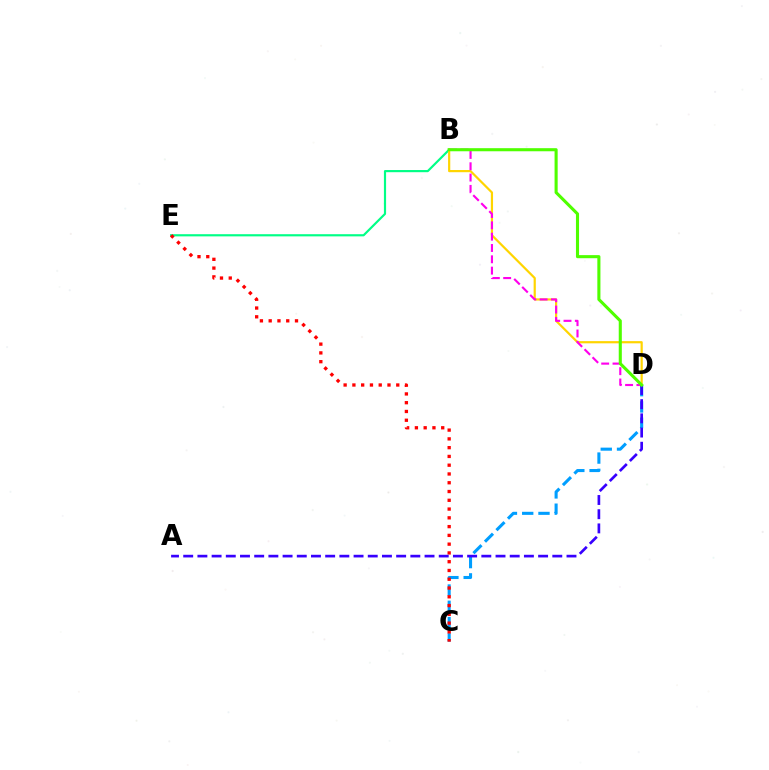{('B', 'E'): [{'color': '#00ff86', 'line_style': 'solid', 'thickness': 1.56}], ('B', 'D'): [{'color': '#ffd500', 'line_style': 'solid', 'thickness': 1.58}, {'color': '#ff00ed', 'line_style': 'dashed', 'thickness': 1.54}, {'color': '#4fff00', 'line_style': 'solid', 'thickness': 2.22}], ('C', 'D'): [{'color': '#009eff', 'line_style': 'dashed', 'thickness': 2.21}], ('C', 'E'): [{'color': '#ff0000', 'line_style': 'dotted', 'thickness': 2.38}], ('A', 'D'): [{'color': '#3700ff', 'line_style': 'dashed', 'thickness': 1.93}]}